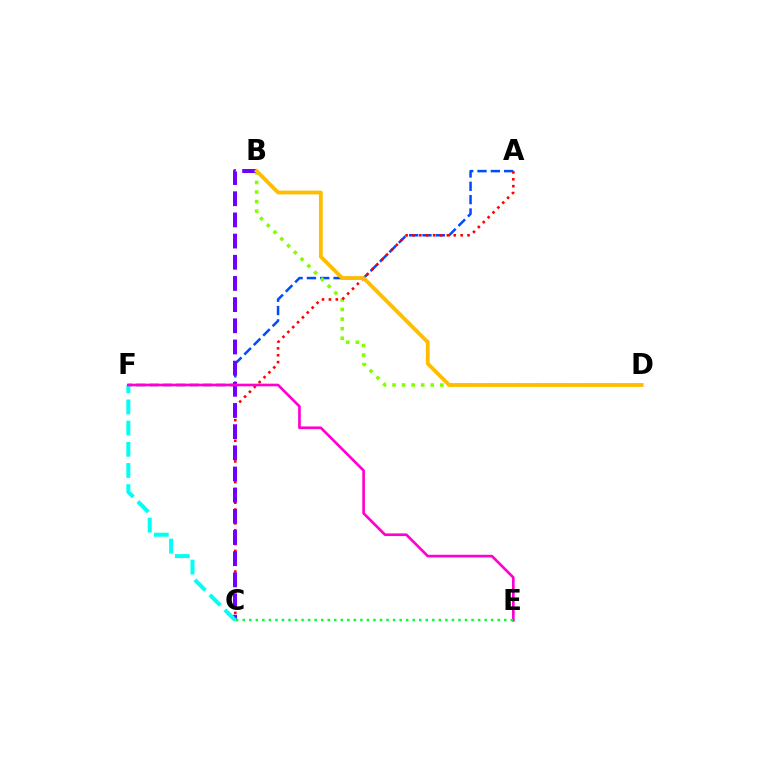{('A', 'F'): [{'color': '#004bff', 'line_style': 'dashed', 'thickness': 1.81}], ('B', 'D'): [{'color': '#84ff00', 'line_style': 'dotted', 'thickness': 2.6}, {'color': '#ffbd00', 'line_style': 'solid', 'thickness': 2.74}], ('A', 'C'): [{'color': '#ff0000', 'line_style': 'dotted', 'thickness': 1.87}], ('B', 'C'): [{'color': '#7200ff', 'line_style': 'dashed', 'thickness': 2.88}], ('C', 'F'): [{'color': '#00fff6', 'line_style': 'dashed', 'thickness': 2.88}], ('E', 'F'): [{'color': '#ff00cf', 'line_style': 'solid', 'thickness': 1.92}], ('C', 'E'): [{'color': '#00ff39', 'line_style': 'dotted', 'thickness': 1.78}]}